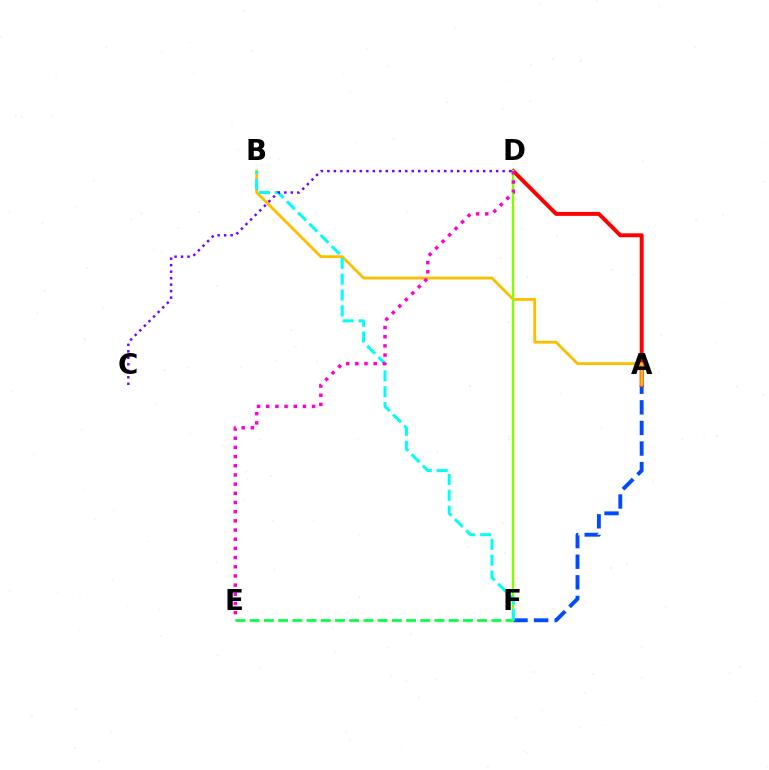{('A', 'F'): [{'color': '#004bff', 'line_style': 'dashed', 'thickness': 2.8}], ('E', 'F'): [{'color': '#00ff39', 'line_style': 'dashed', 'thickness': 1.93}], ('A', 'D'): [{'color': '#ff0000', 'line_style': 'solid', 'thickness': 2.85}], ('A', 'B'): [{'color': '#ffbd00', 'line_style': 'solid', 'thickness': 2.04}], ('D', 'F'): [{'color': '#84ff00', 'line_style': 'solid', 'thickness': 1.76}], ('B', 'F'): [{'color': '#00fff6', 'line_style': 'dashed', 'thickness': 2.15}], ('C', 'D'): [{'color': '#7200ff', 'line_style': 'dotted', 'thickness': 1.76}], ('D', 'E'): [{'color': '#ff00cf', 'line_style': 'dotted', 'thickness': 2.49}]}